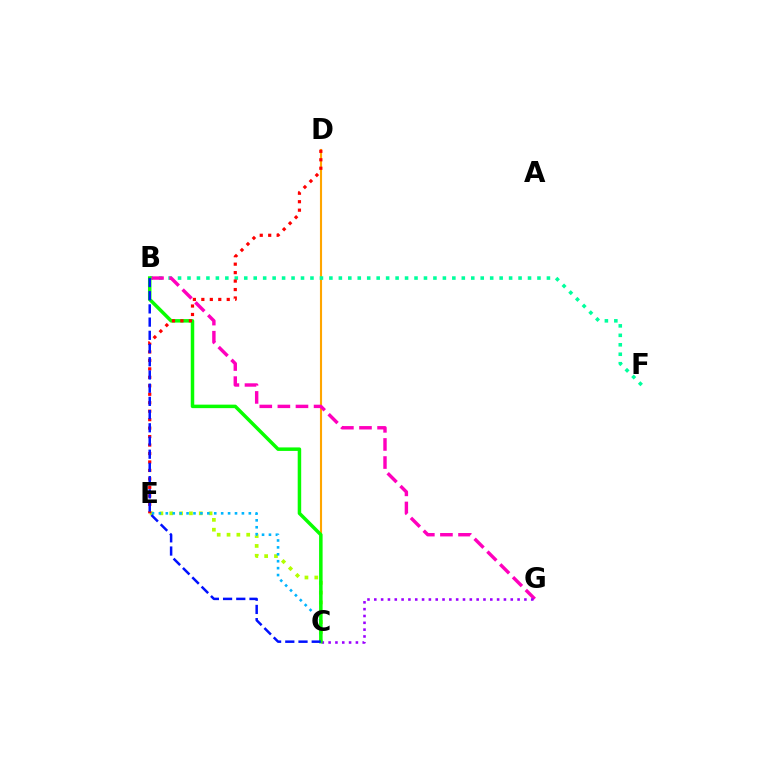{('C', 'D'): [{'color': '#ffa500', 'line_style': 'solid', 'thickness': 1.53}], ('C', 'E'): [{'color': '#b3ff00', 'line_style': 'dotted', 'thickness': 2.67}, {'color': '#00b5ff', 'line_style': 'dotted', 'thickness': 1.88}], ('B', 'F'): [{'color': '#00ff9d', 'line_style': 'dotted', 'thickness': 2.57}], ('B', 'G'): [{'color': '#ff00bd', 'line_style': 'dashed', 'thickness': 2.46}], ('C', 'G'): [{'color': '#9b00ff', 'line_style': 'dotted', 'thickness': 1.85}], ('B', 'C'): [{'color': '#08ff00', 'line_style': 'solid', 'thickness': 2.52}, {'color': '#0010ff', 'line_style': 'dashed', 'thickness': 1.79}], ('D', 'E'): [{'color': '#ff0000', 'line_style': 'dotted', 'thickness': 2.3}]}